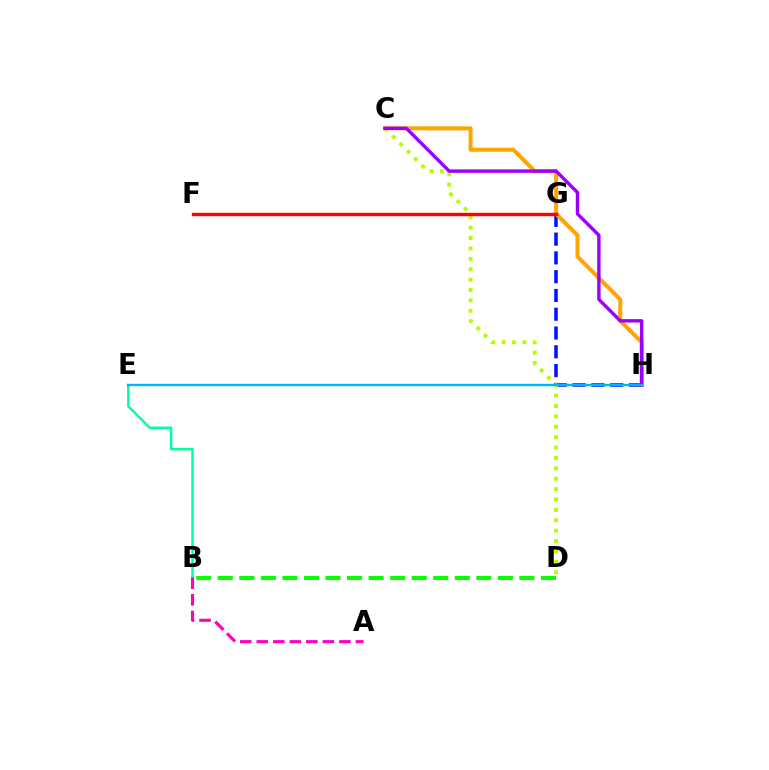{('G', 'H'): [{'color': '#0010ff', 'line_style': 'dashed', 'thickness': 2.55}], ('C', 'H'): [{'color': '#ffa500', 'line_style': 'solid', 'thickness': 2.9}, {'color': '#9b00ff', 'line_style': 'solid', 'thickness': 2.45}], ('C', 'D'): [{'color': '#b3ff00', 'line_style': 'dotted', 'thickness': 2.82}], ('B', 'D'): [{'color': '#08ff00', 'line_style': 'dashed', 'thickness': 2.93}], ('B', 'E'): [{'color': '#00ff9d', 'line_style': 'solid', 'thickness': 1.77}], ('F', 'G'): [{'color': '#ff0000', 'line_style': 'solid', 'thickness': 2.46}], ('E', 'H'): [{'color': '#00b5ff', 'line_style': 'solid', 'thickness': 1.71}], ('A', 'B'): [{'color': '#ff00bd', 'line_style': 'dashed', 'thickness': 2.24}]}